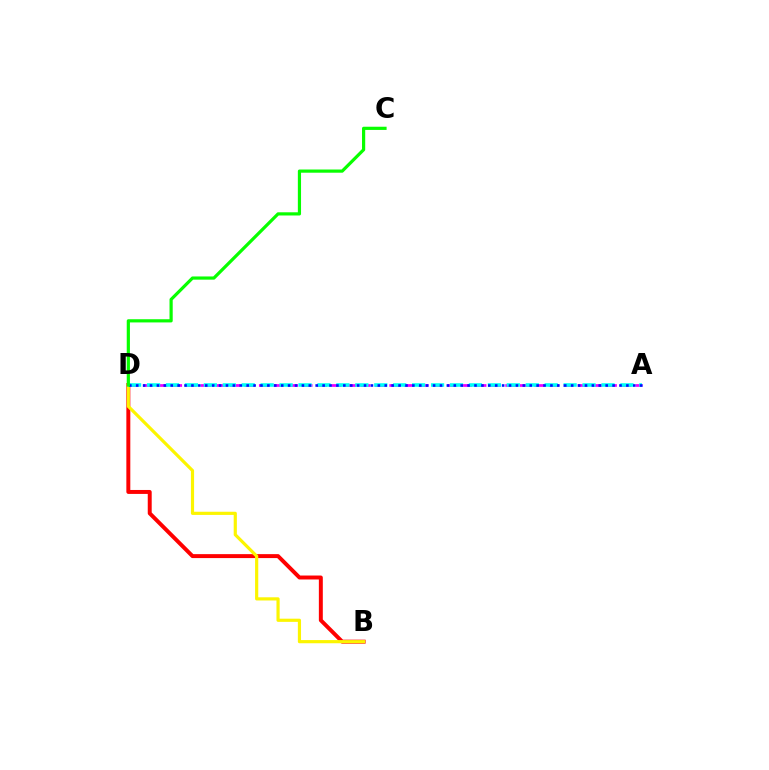{('B', 'D'): [{'color': '#ff0000', 'line_style': 'solid', 'thickness': 2.85}, {'color': '#fcf500', 'line_style': 'solid', 'thickness': 2.28}], ('A', 'D'): [{'color': '#ee00ff', 'line_style': 'dashed', 'thickness': 1.97}, {'color': '#00fff6', 'line_style': 'dashed', 'thickness': 2.57}, {'color': '#0010ff', 'line_style': 'dotted', 'thickness': 1.88}], ('C', 'D'): [{'color': '#08ff00', 'line_style': 'solid', 'thickness': 2.3}]}